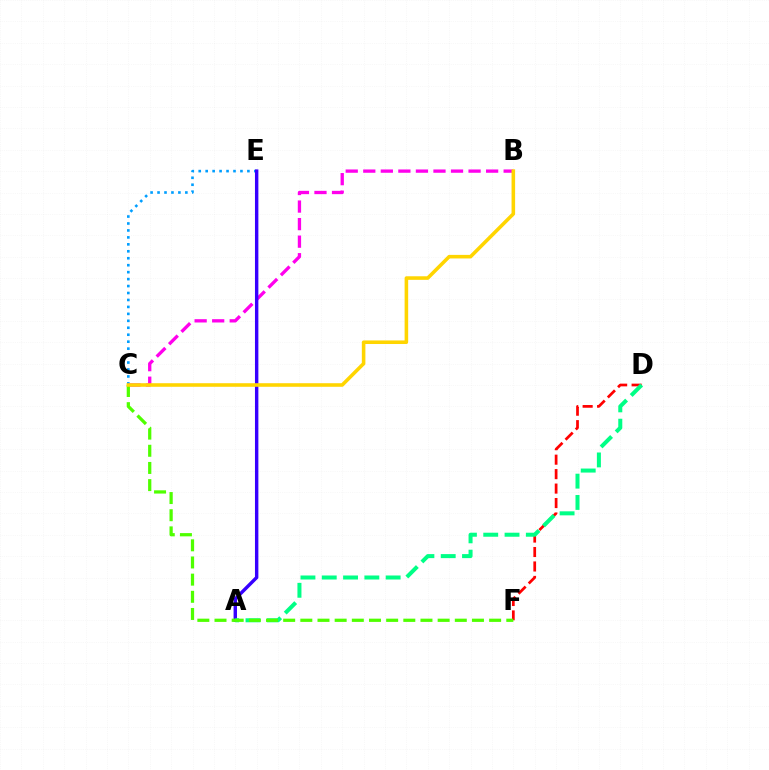{('C', 'E'): [{'color': '#009eff', 'line_style': 'dotted', 'thickness': 1.89}], ('B', 'C'): [{'color': '#ff00ed', 'line_style': 'dashed', 'thickness': 2.38}, {'color': '#ffd500', 'line_style': 'solid', 'thickness': 2.57}], ('A', 'E'): [{'color': '#3700ff', 'line_style': 'solid', 'thickness': 2.46}], ('D', 'F'): [{'color': '#ff0000', 'line_style': 'dashed', 'thickness': 1.96}], ('A', 'D'): [{'color': '#00ff86', 'line_style': 'dashed', 'thickness': 2.89}], ('C', 'F'): [{'color': '#4fff00', 'line_style': 'dashed', 'thickness': 2.33}]}